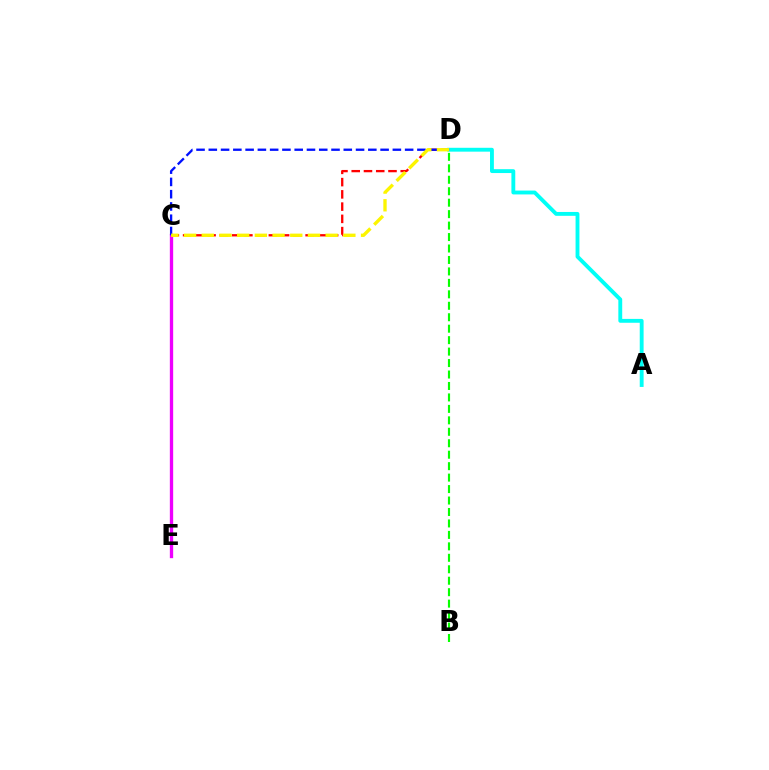{('C', 'D'): [{'color': '#ff0000', 'line_style': 'dashed', 'thickness': 1.66}, {'color': '#0010ff', 'line_style': 'dashed', 'thickness': 1.67}, {'color': '#fcf500', 'line_style': 'dashed', 'thickness': 2.4}], ('C', 'E'): [{'color': '#ee00ff', 'line_style': 'solid', 'thickness': 2.4}], ('B', 'D'): [{'color': '#08ff00', 'line_style': 'dashed', 'thickness': 1.56}], ('A', 'D'): [{'color': '#00fff6', 'line_style': 'solid', 'thickness': 2.78}]}